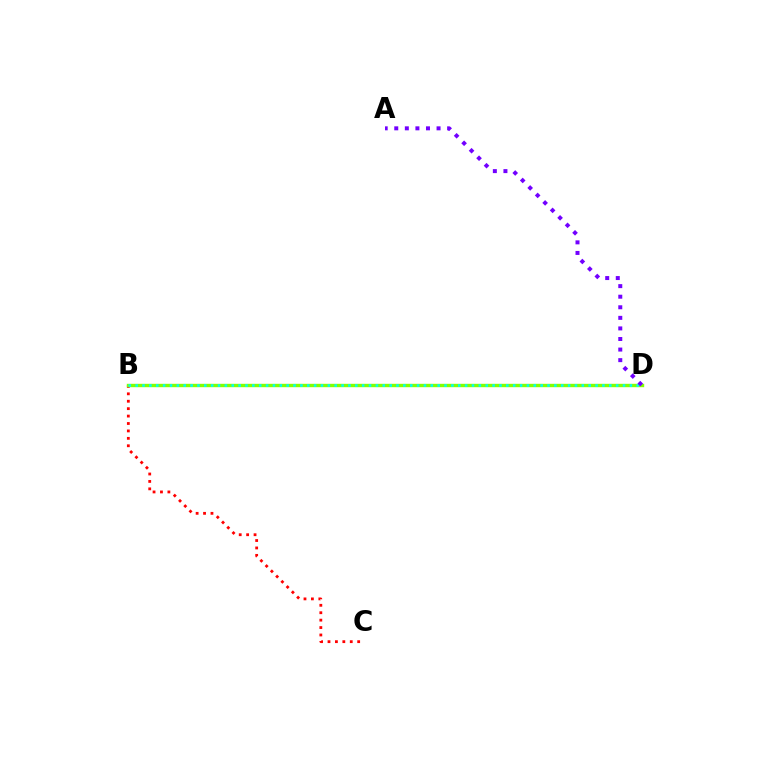{('B', 'C'): [{'color': '#ff0000', 'line_style': 'dotted', 'thickness': 2.02}], ('B', 'D'): [{'color': '#84ff00', 'line_style': 'solid', 'thickness': 2.45}, {'color': '#00fff6', 'line_style': 'dotted', 'thickness': 1.86}], ('A', 'D'): [{'color': '#7200ff', 'line_style': 'dotted', 'thickness': 2.87}]}